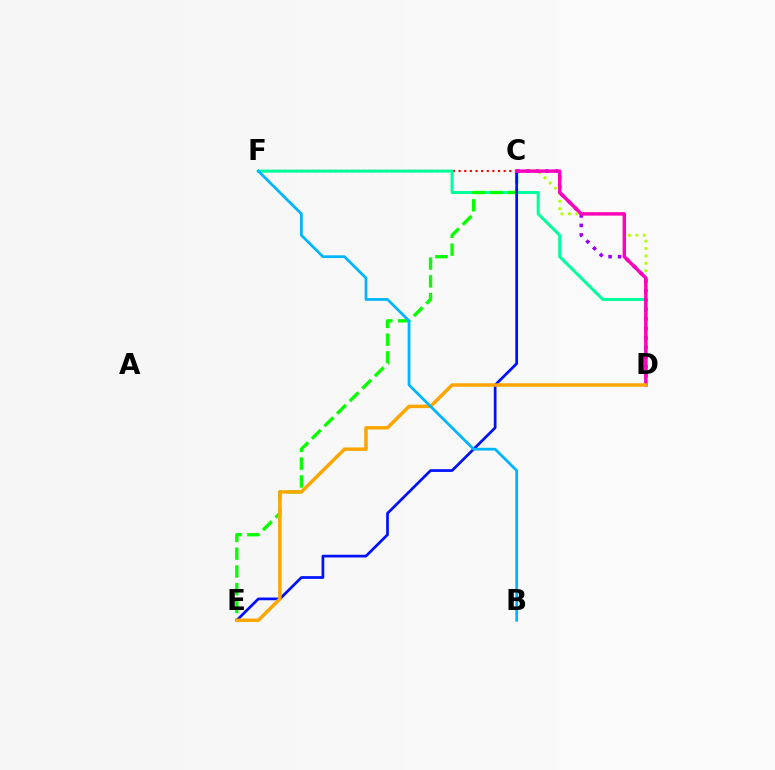{('C', 'F'): [{'color': '#ff0000', 'line_style': 'dotted', 'thickness': 1.53}], ('C', 'D'): [{'color': '#b3ff00', 'line_style': 'dotted', 'thickness': 2.01}, {'color': '#9b00ff', 'line_style': 'dotted', 'thickness': 2.58}, {'color': '#ff00bd', 'line_style': 'solid', 'thickness': 2.47}], ('D', 'F'): [{'color': '#00ff9d', 'line_style': 'solid', 'thickness': 2.18}], ('C', 'E'): [{'color': '#08ff00', 'line_style': 'dashed', 'thickness': 2.41}, {'color': '#0010ff', 'line_style': 'solid', 'thickness': 1.95}], ('D', 'E'): [{'color': '#ffa500', 'line_style': 'solid', 'thickness': 2.5}], ('B', 'F'): [{'color': '#00b5ff', 'line_style': 'solid', 'thickness': 1.97}]}